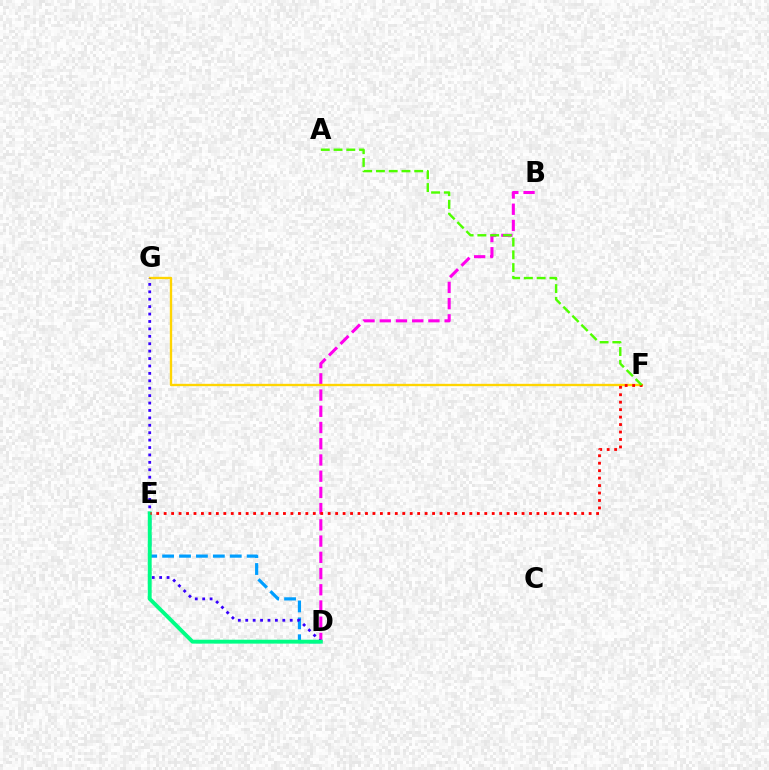{('B', 'D'): [{'color': '#ff00ed', 'line_style': 'dashed', 'thickness': 2.2}], ('D', 'E'): [{'color': '#009eff', 'line_style': 'dashed', 'thickness': 2.3}, {'color': '#00ff86', 'line_style': 'solid', 'thickness': 2.8}], ('F', 'G'): [{'color': '#ffd500', 'line_style': 'solid', 'thickness': 1.69}], ('D', 'G'): [{'color': '#3700ff', 'line_style': 'dotted', 'thickness': 2.01}], ('E', 'F'): [{'color': '#ff0000', 'line_style': 'dotted', 'thickness': 2.03}], ('A', 'F'): [{'color': '#4fff00', 'line_style': 'dashed', 'thickness': 1.73}]}